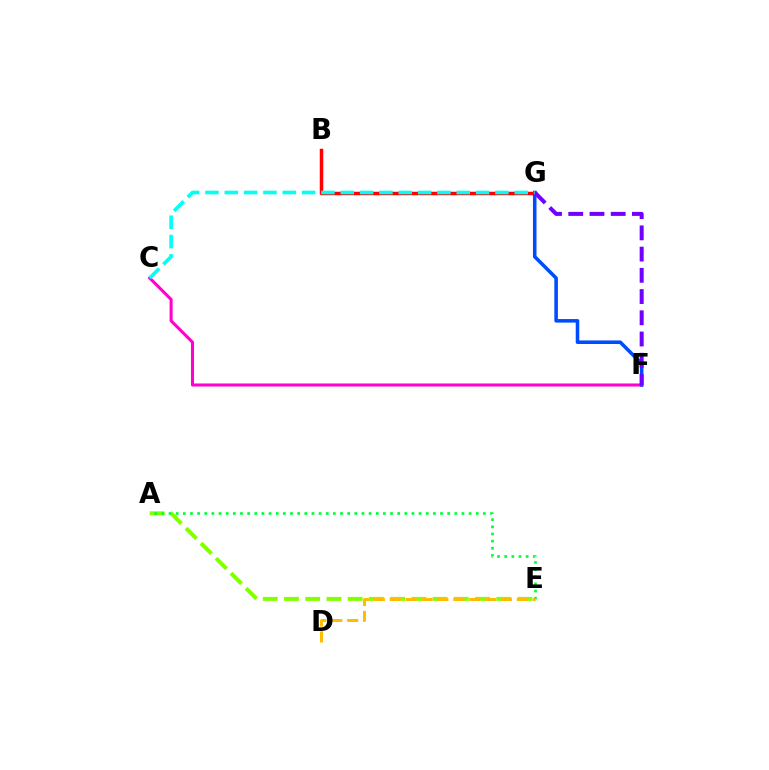{('A', 'E'): [{'color': '#84ff00', 'line_style': 'dashed', 'thickness': 2.88}, {'color': '#00ff39', 'line_style': 'dotted', 'thickness': 1.94}], ('C', 'F'): [{'color': '#ff00cf', 'line_style': 'solid', 'thickness': 2.19}], ('F', 'G'): [{'color': '#004bff', 'line_style': 'solid', 'thickness': 2.56}, {'color': '#7200ff', 'line_style': 'dashed', 'thickness': 2.88}], ('B', 'G'): [{'color': '#ff0000', 'line_style': 'solid', 'thickness': 2.52}], ('C', 'G'): [{'color': '#00fff6', 'line_style': 'dashed', 'thickness': 2.63}], ('D', 'E'): [{'color': '#ffbd00', 'line_style': 'dashed', 'thickness': 2.16}]}